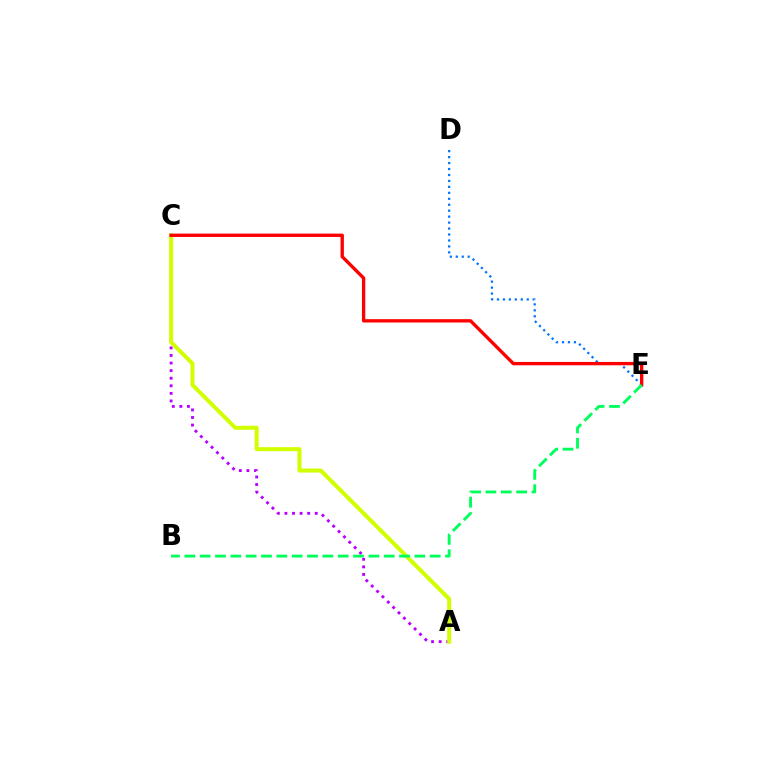{('A', 'C'): [{'color': '#b900ff', 'line_style': 'dotted', 'thickness': 2.06}, {'color': '#d1ff00', 'line_style': 'solid', 'thickness': 2.9}], ('D', 'E'): [{'color': '#0074ff', 'line_style': 'dotted', 'thickness': 1.62}], ('C', 'E'): [{'color': '#ff0000', 'line_style': 'solid', 'thickness': 2.4}], ('B', 'E'): [{'color': '#00ff5c', 'line_style': 'dashed', 'thickness': 2.08}]}